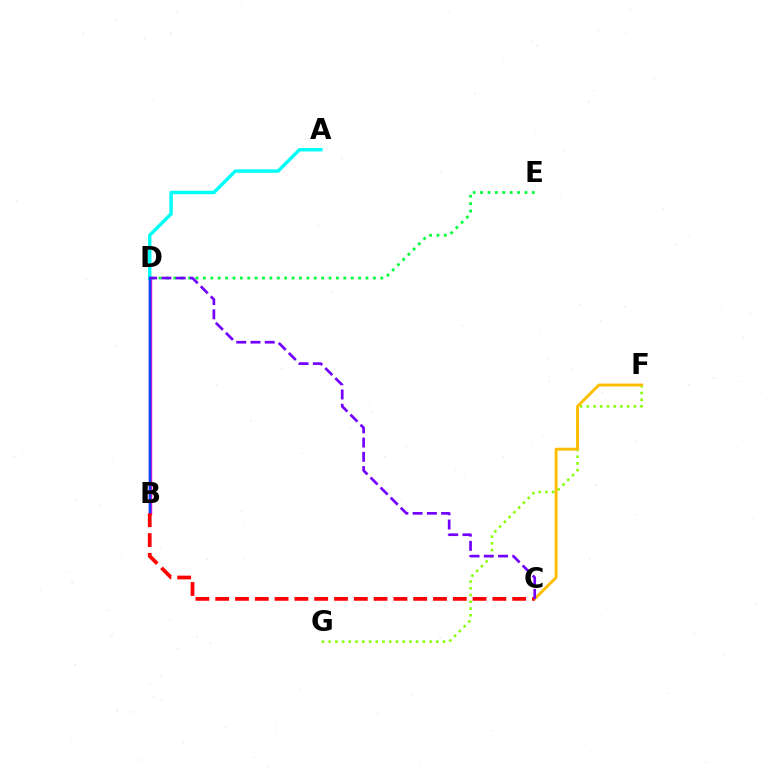{('B', 'D'): [{'color': '#ff00cf', 'line_style': 'solid', 'thickness': 2.44}, {'color': '#004bff', 'line_style': 'solid', 'thickness': 1.8}], ('D', 'E'): [{'color': '#00ff39', 'line_style': 'dotted', 'thickness': 2.01}], ('A', 'D'): [{'color': '#00fff6', 'line_style': 'solid', 'thickness': 2.47}], ('F', 'G'): [{'color': '#84ff00', 'line_style': 'dotted', 'thickness': 1.83}], ('C', 'F'): [{'color': '#ffbd00', 'line_style': 'solid', 'thickness': 2.08}], ('B', 'C'): [{'color': '#ff0000', 'line_style': 'dashed', 'thickness': 2.69}], ('C', 'D'): [{'color': '#7200ff', 'line_style': 'dashed', 'thickness': 1.93}]}